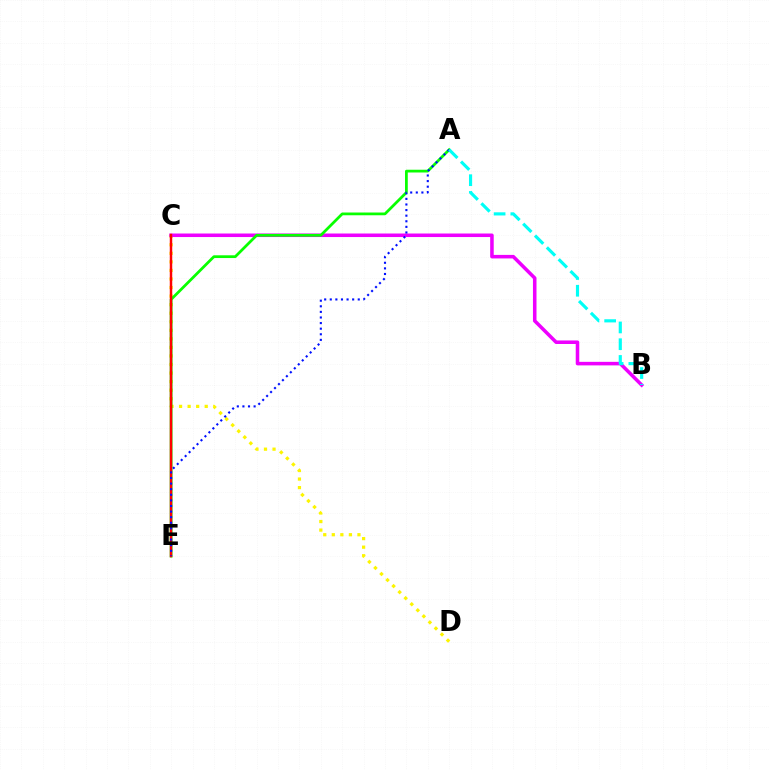{('C', 'D'): [{'color': '#fcf500', 'line_style': 'dotted', 'thickness': 2.32}], ('B', 'C'): [{'color': '#ee00ff', 'line_style': 'solid', 'thickness': 2.55}], ('A', 'E'): [{'color': '#08ff00', 'line_style': 'solid', 'thickness': 1.98}, {'color': '#0010ff', 'line_style': 'dotted', 'thickness': 1.52}], ('C', 'E'): [{'color': '#ff0000', 'line_style': 'solid', 'thickness': 1.78}], ('A', 'B'): [{'color': '#00fff6', 'line_style': 'dashed', 'thickness': 2.27}]}